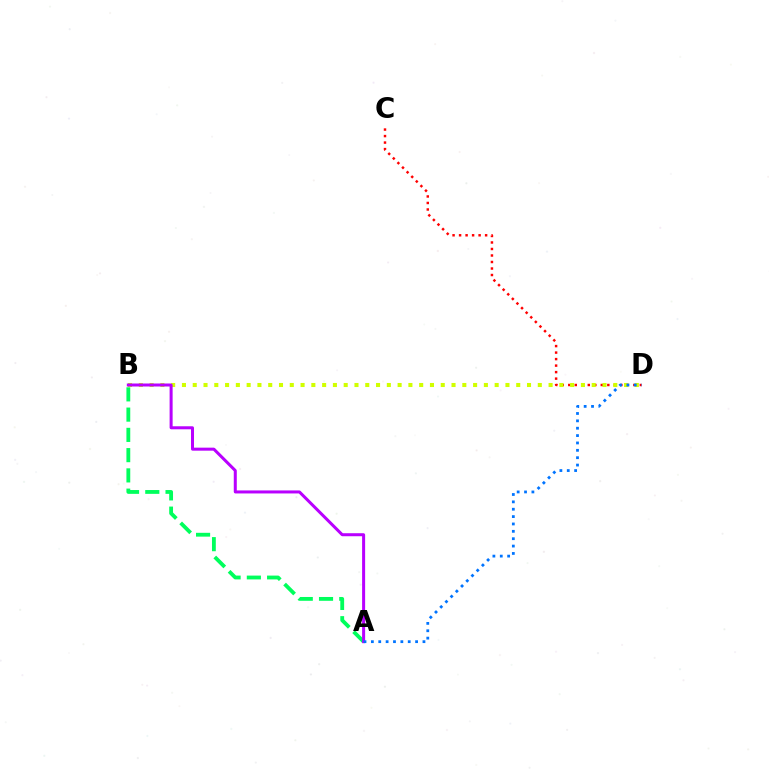{('A', 'B'): [{'color': '#00ff5c', 'line_style': 'dashed', 'thickness': 2.75}, {'color': '#b900ff', 'line_style': 'solid', 'thickness': 2.17}], ('C', 'D'): [{'color': '#ff0000', 'line_style': 'dotted', 'thickness': 1.77}], ('B', 'D'): [{'color': '#d1ff00', 'line_style': 'dotted', 'thickness': 2.93}], ('A', 'D'): [{'color': '#0074ff', 'line_style': 'dotted', 'thickness': 2.0}]}